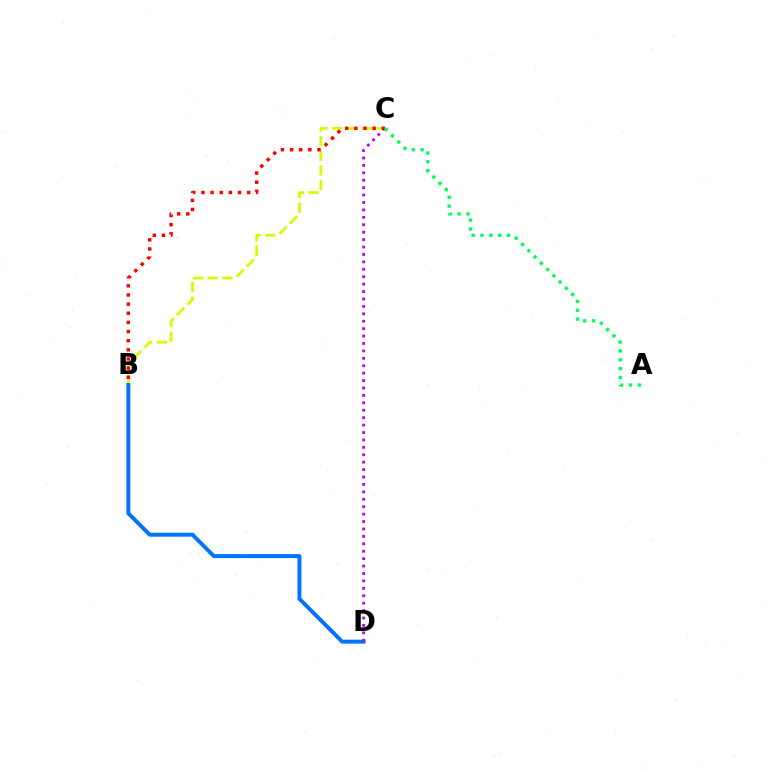{('B', 'C'): [{'color': '#d1ff00', 'line_style': 'dashed', 'thickness': 1.99}, {'color': '#ff0000', 'line_style': 'dotted', 'thickness': 2.48}], ('B', 'D'): [{'color': '#0074ff', 'line_style': 'solid', 'thickness': 2.84}], ('C', 'D'): [{'color': '#b900ff', 'line_style': 'dotted', 'thickness': 2.02}], ('A', 'C'): [{'color': '#00ff5c', 'line_style': 'dotted', 'thickness': 2.41}]}